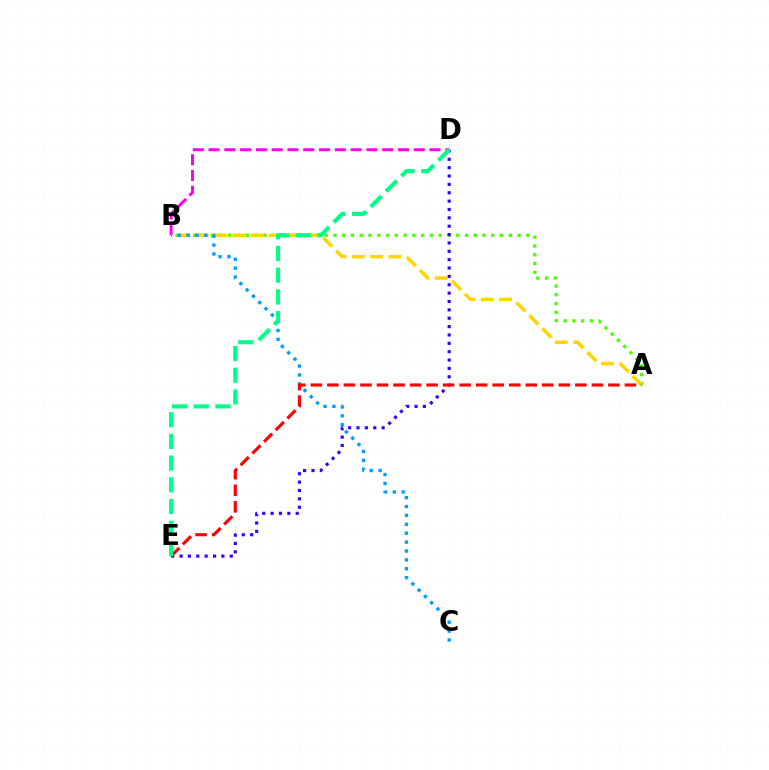{('A', 'B'): [{'color': '#4fff00', 'line_style': 'dotted', 'thickness': 2.38}, {'color': '#ffd500', 'line_style': 'dashed', 'thickness': 2.49}], ('D', 'E'): [{'color': '#3700ff', 'line_style': 'dotted', 'thickness': 2.27}, {'color': '#00ff86', 'line_style': 'dashed', 'thickness': 2.95}], ('B', 'D'): [{'color': '#ff00ed', 'line_style': 'dashed', 'thickness': 2.14}], ('B', 'C'): [{'color': '#009eff', 'line_style': 'dotted', 'thickness': 2.42}], ('A', 'E'): [{'color': '#ff0000', 'line_style': 'dashed', 'thickness': 2.25}]}